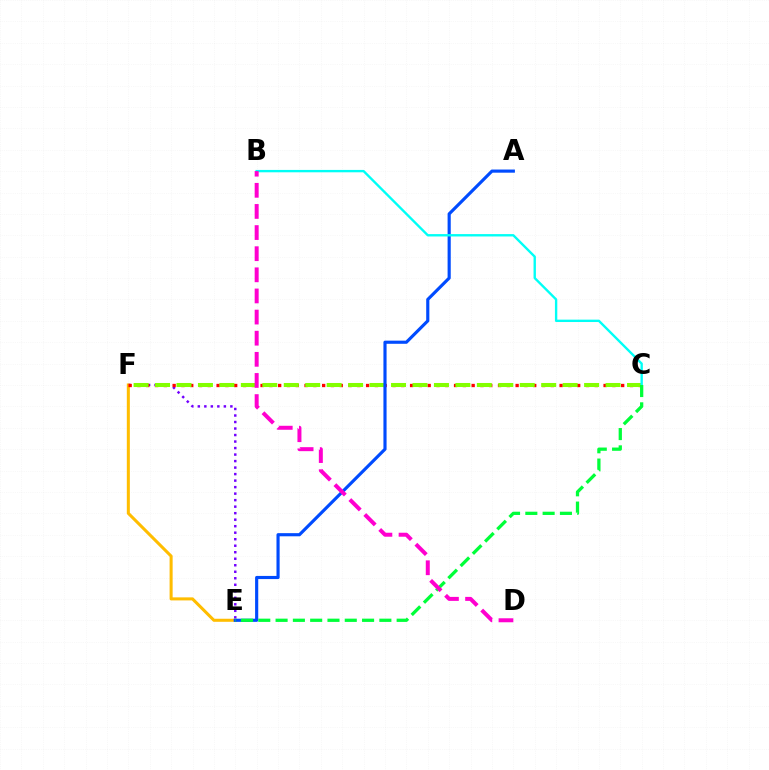{('E', 'F'): [{'color': '#7200ff', 'line_style': 'dotted', 'thickness': 1.77}, {'color': '#ffbd00', 'line_style': 'solid', 'thickness': 2.19}], ('C', 'F'): [{'color': '#ff0000', 'line_style': 'dotted', 'thickness': 2.39}, {'color': '#84ff00', 'line_style': 'dashed', 'thickness': 2.91}], ('A', 'E'): [{'color': '#004bff', 'line_style': 'solid', 'thickness': 2.27}], ('B', 'C'): [{'color': '#00fff6', 'line_style': 'solid', 'thickness': 1.71}], ('C', 'E'): [{'color': '#00ff39', 'line_style': 'dashed', 'thickness': 2.35}], ('B', 'D'): [{'color': '#ff00cf', 'line_style': 'dashed', 'thickness': 2.87}]}